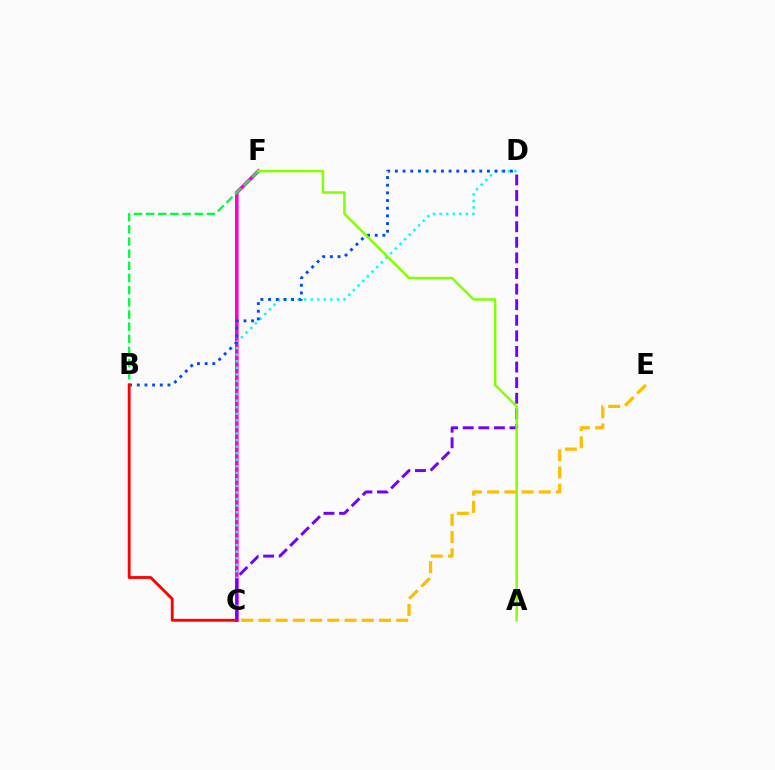{('C', 'F'): [{'color': '#ff00cf', 'line_style': 'solid', 'thickness': 2.58}], ('C', 'D'): [{'color': '#00fff6', 'line_style': 'dotted', 'thickness': 1.78}, {'color': '#7200ff', 'line_style': 'dashed', 'thickness': 2.12}], ('B', 'D'): [{'color': '#004bff', 'line_style': 'dotted', 'thickness': 2.08}], ('B', 'F'): [{'color': '#00ff39', 'line_style': 'dashed', 'thickness': 1.65}], ('B', 'C'): [{'color': '#ff0000', 'line_style': 'solid', 'thickness': 2.06}], ('A', 'F'): [{'color': '#84ff00', 'line_style': 'solid', 'thickness': 1.79}], ('C', 'E'): [{'color': '#ffbd00', 'line_style': 'dashed', 'thickness': 2.34}]}